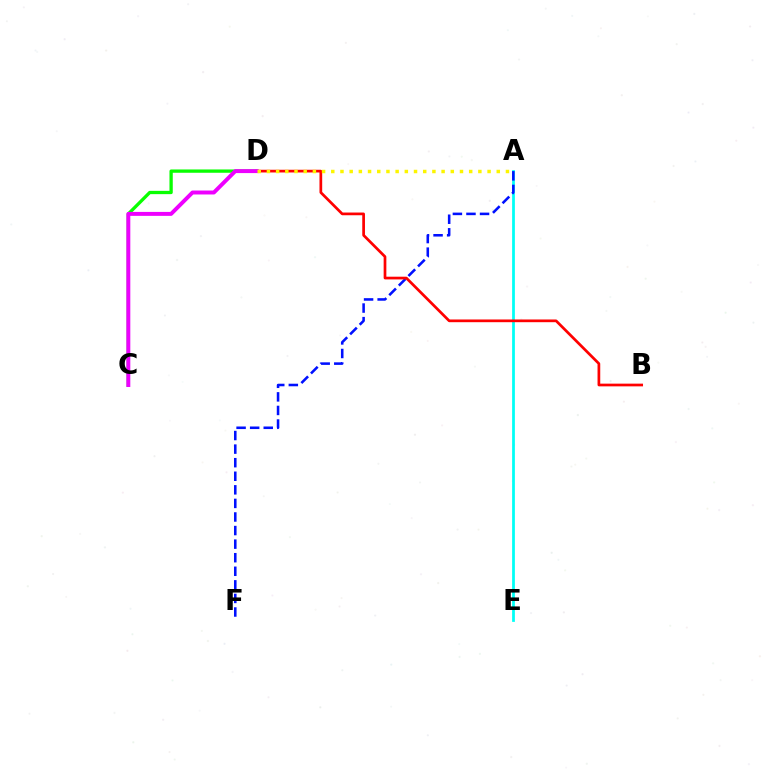{('A', 'E'): [{'color': '#00fff6', 'line_style': 'solid', 'thickness': 1.99}], ('C', 'D'): [{'color': '#08ff00', 'line_style': 'solid', 'thickness': 2.37}, {'color': '#ee00ff', 'line_style': 'solid', 'thickness': 2.85}], ('A', 'F'): [{'color': '#0010ff', 'line_style': 'dashed', 'thickness': 1.84}], ('B', 'D'): [{'color': '#ff0000', 'line_style': 'solid', 'thickness': 1.95}], ('A', 'D'): [{'color': '#fcf500', 'line_style': 'dotted', 'thickness': 2.5}]}